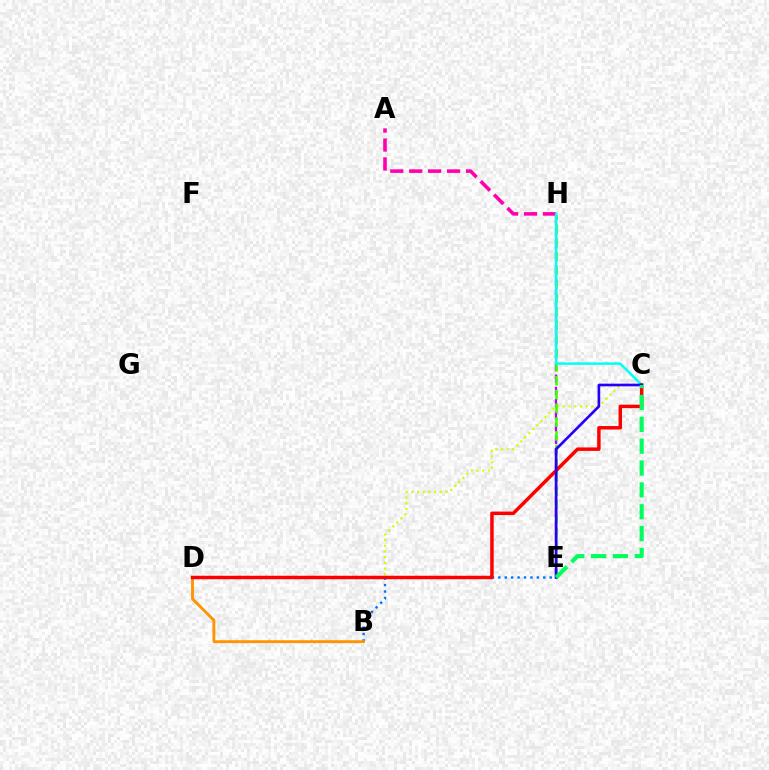{('C', 'D'): [{'color': '#d1ff00', 'line_style': 'dotted', 'thickness': 1.55}, {'color': '#ff0000', 'line_style': 'solid', 'thickness': 2.5}], ('B', 'E'): [{'color': '#0074ff', 'line_style': 'dotted', 'thickness': 1.74}], ('E', 'H'): [{'color': '#b900ff', 'line_style': 'dashed', 'thickness': 1.65}, {'color': '#3dff00', 'line_style': 'dashed', 'thickness': 1.87}], ('B', 'D'): [{'color': '#ff9400', 'line_style': 'solid', 'thickness': 2.07}], ('A', 'H'): [{'color': '#ff00ac', 'line_style': 'dashed', 'thickness': 2.57}], ('C', 'H'): [{'color': '#00fff6', 'line_style': 'solid', 'thickness': 1.77}], ('C', 'E'): [{'color': '#2500ff', 'line_style': 'solid', 'thickness': 1.91}, {'color': '#00ff5c', 'line_style': 'dashed', 'thickness': 2.97}]}